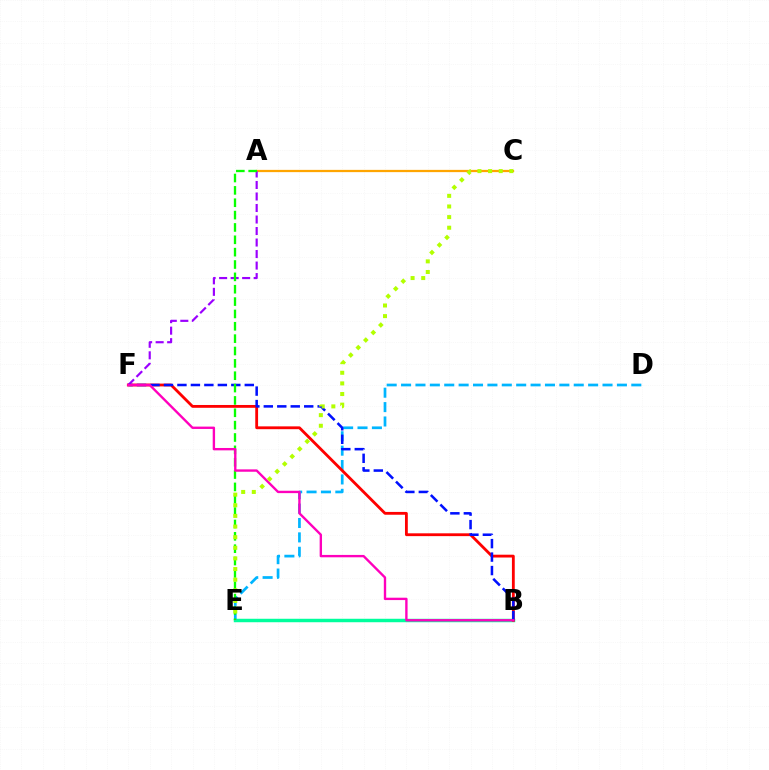{('A', 'C'): [{'color': '#ffa500', 'line_style': 'solid', 'thickness': 1.63}], ('B', 'E'): [{'color': '#00ff9d', 'line_style': 'solid', 'thickness': 2.49}], ('D', 'E'): [{'color': '#00b5ff', 'line_style': 'dashed', 'thickness': 1.95}], ('B', 'F'): [{'color': '#ff0000', 'line_style': 'solid', 'thickness': 2.03}, {'color': '#0010ff', 'line_style': 'dashed', 'thickness': 1.83}, {'color': '#ff00bd', 'line_style': 'solid', 'thickness': 1.71}], ('A', 'F'): [{'color': '#9b00ff', 'line_style': 'dashed', 'thickness': 1.56}], ('A', 'E'): [{'color': '#08ff00', 'line_style': 'dashed', 'thickness': 1.68}], ('C', 'E'): [{'color': '#b3ff00', 'line_style': 'dotted', 'thickness': 2.89}]}